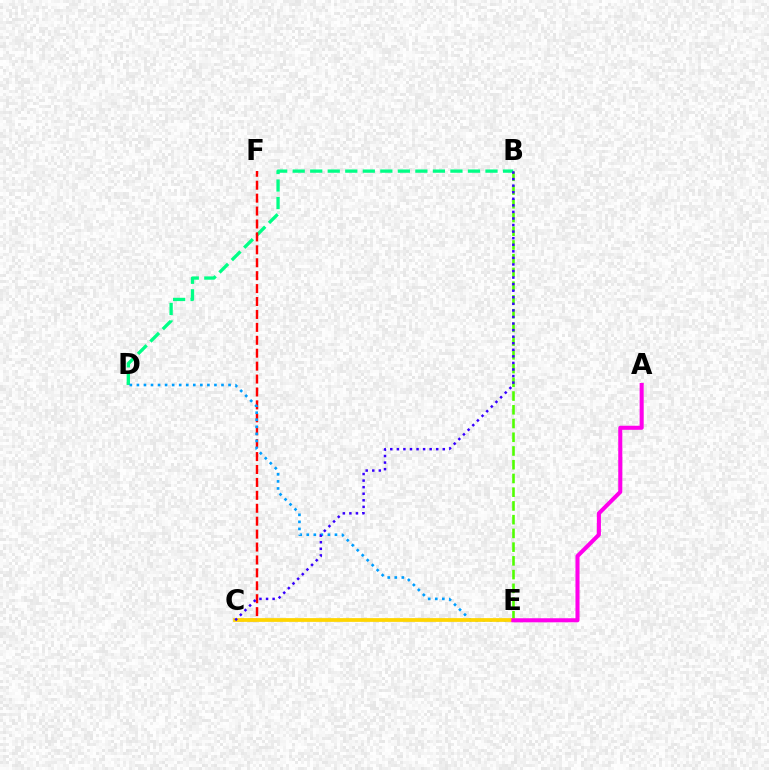{('B', 'D'): [{'color': '#00ff86', 'line_style': 'dashed', 'thickness': 2.38}], ('B', 'E'): [{'color': '#4fff00', 'line_style': 'dashed', 'thickness': 1.87}], ('C', 'F'): [{'color': '#ff0000', 'line_style': 'dashed', 'thickness': 1.76}], ('D', 'E'): [{'color': '#009eff', 'line_style': 'dotted', 'thickness': 1.92}], ('C', 'E'): [{'color': '#ffd500', 'line_style': 'solid', 'thickness': 2.7}], ('A', 'E'): [{'color': '#ff00ed', 'line_style': 'solid', 'thickness': 2.93}], ('B', 'C'): [{'color': '#3700ff', 'line_style': 'dotted', 'thickness': 1.78}]}